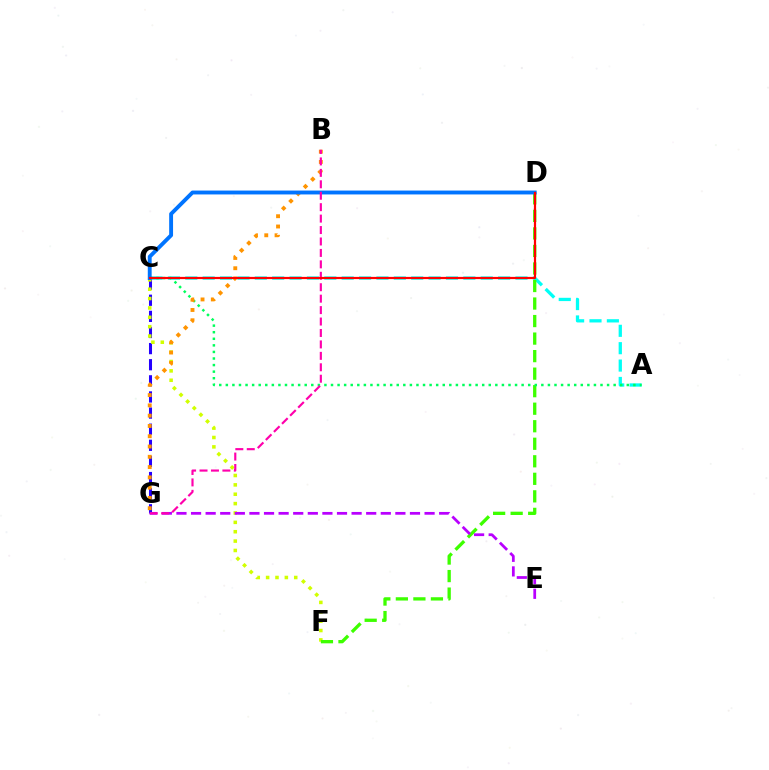{('C', 'G'): [{'color': '#2500ff', 'line_style': 'dashed', 'thickness': 2.19}], ('A', 'C'): [{'color': '#00fff6', 'line_style': 'dashed', 'thickness': 2.36}, {'color': '#00ff5c', 'line_style': 'dotted', 'thickness': 1.79}], ('C', 'F'): [{'color': '#d1ff00', 'line_style': 'dotted', 'thickness': 2.55}], ('D', 'F'): [{'color': '#3dff00', 'line_style': 'dashed', 'thickness': 2.38}], ('E', 'G'): [{'color': '#b900ff', 'line_style': 'dashed', 'thickness': 1.98}], ('B', 'G'): [{'color': '#ff9400', 'line_style': 'dotted', 'thickness': 2.79}, {'color': '#ff00ac', 'line_style': 'dashed', 'thickness': 1.55}], ('C', 'D'): [{'color': '#0074ff', 'line_style': 'solid', 'thickness': 2.8}, {'color': '#ff0000', 'line_style': 'solid', 'thickness': 1.59}]}